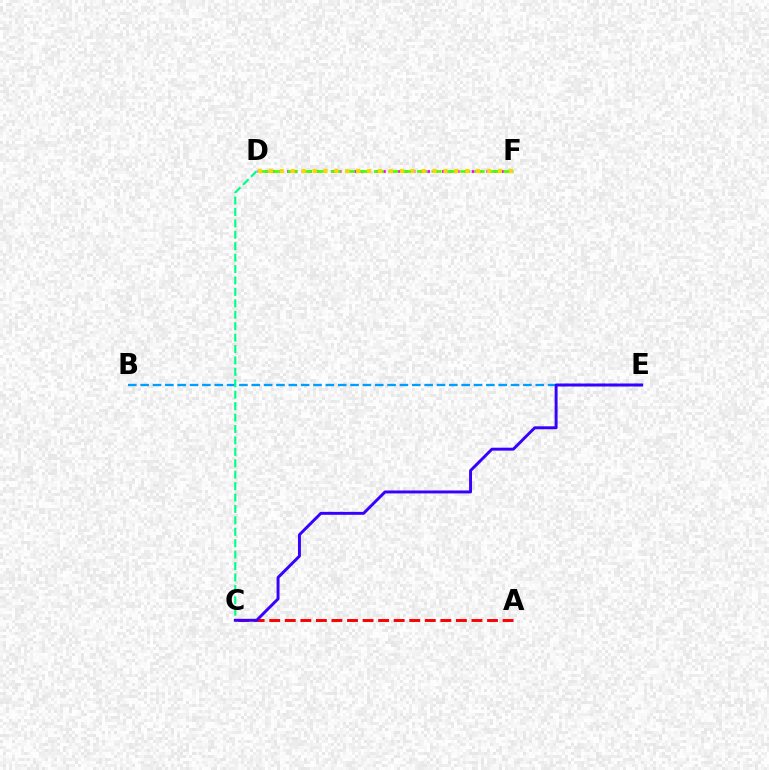{('D', 'F'): [{'color': '#ff00ed', 'line_style': 'dotted', 'thickness': 2.01}, {'color': '#4fff00', 'line_style': 'dashed', 'thickness': 1.96}, {'color': '#ffd500', 'line_style': 'dotted', 'thickness': 2.96}], ('B', 'E'): [{'color': '#009eff', 'line_style': 'dashed', 'thickness': 1.68}], ('A', 'C'): [{'color': '#ff0000', 'line_style': 'dashed', 'thickness': 2.11}], ('C', 'D'): [{'color': '#00ff86', 'line_style': 'dashed', 'thickness': 1.55}], ('C', 'E'): [{'color': '#3700ff', 'line_style': 'solid', 'thickness': 2.11}]}